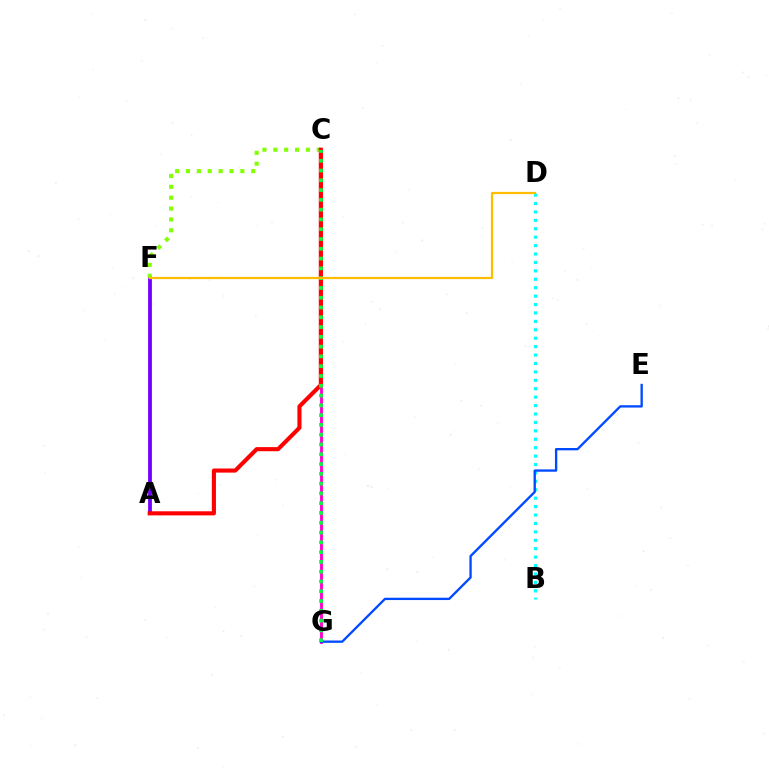{('C', 'G'): [{'color': '#ff00cf', 'line_style': 'solid', 'thickness': 2.06}, {'color': '#00ff39', 'line_style': 'dotted', 'thickness': 2.66}], ('A', 'F'): [{'color': '#7200ff', 'line_style': 'solid', 'thickness': 2.74}], ('B', 'D'): [{'color': '#00fff6', 'line_style': 'dotted', 'thickness': 2.29}], ('C', 'F'): [{'color': '#84ff00', 'line_style': 'dotted', 'thickness': 2.95}], ('A', 'C'): [{'color': '#ff0000', 'line_style': 'solid', 'thickness': 2.95}], ('E', 'G'): [{'color': '#004bff', 'line_style': 'solid', 'thickness': 1.69}], ('D', 'F'): [{'color': '#ffbd00', 'line_style': 'solid', 'thickness': 1.61}]}